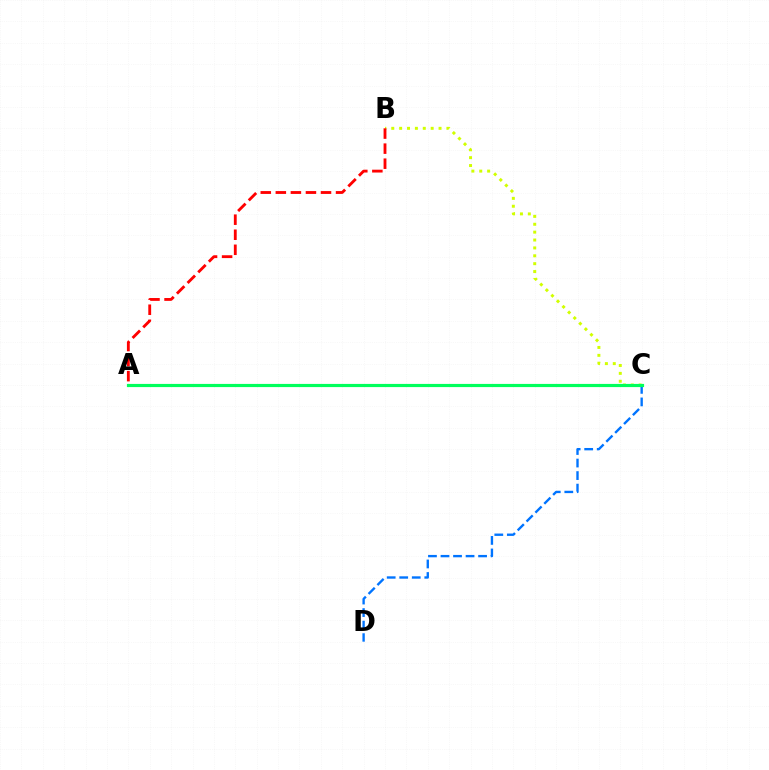{('C', 'D'): [{'color': '#0074ff', 'line_style': 'dashed', 'thickness': 1.7}], ('A', 'C'): [{'color': '#b900ff', 'line_style': 'dashed', 'thickness': 1.96}, {'color': '#00ff5c', 'line_style': 'solid', 'thickness': 2.28}], ('B', 'C'): [{'color': '#d1ff00', 'line_style': 'dotted', 'thickness': 2.14}], ('A', 'B'): [{'color': '#ff0000', 'line_style': 'dashed', 'thickness': 2.05}]}